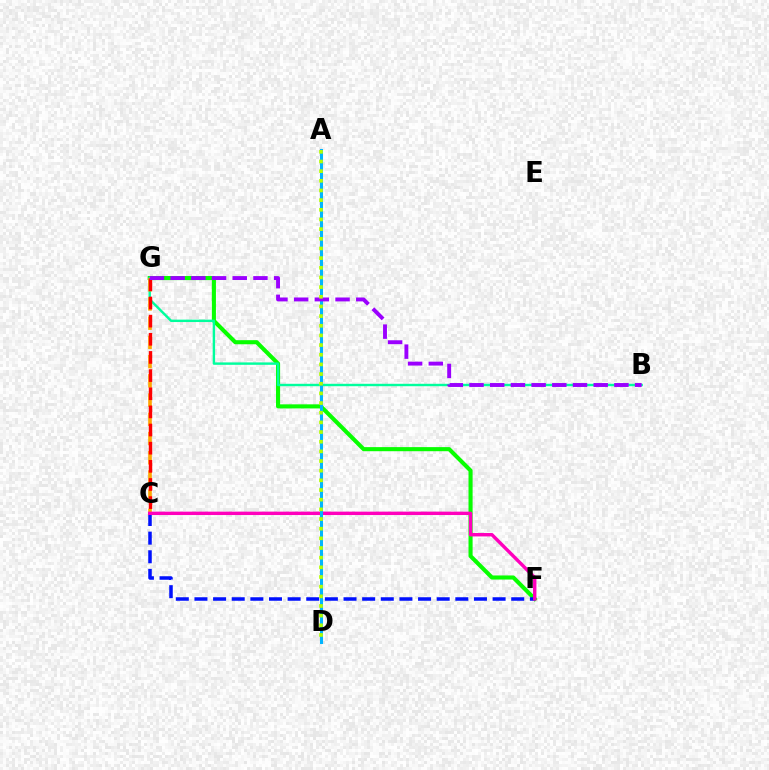{('F', 'G'): [{'color': '#08ff00', 'line_style': 'solid', 'thickness': 2.94}], ('B', 'G'): [{'color': '#00ff9d', 'line_style': 'solid', 'thickness': 1.74}, {'color': '#9b00ff', 'line_style': 'dashed', 'thickness': 2.81}], ('C', 'G'): [{'color': '#ffa500', 'line_style': 'dashed', 'thickness': 2.61}, {'color': '#ff0000', 'line_style': 'dashed', 'thickness': 2.47}], ('C', 'F'): [{'color': '#0010ff', 'line_style': 'dashed', 'thickness': 2.53}, {'color': '#ff00bd', 'line_style': 'solid', 'thickness': 2.45}], ('A', 'D'): [{'color': '#00b5ff', 'line_style': 'solid', 'thickness': 2.19}, {'color': '#b3ff00', 'line_style': 'dotted', 'thickness': 2.63}]}